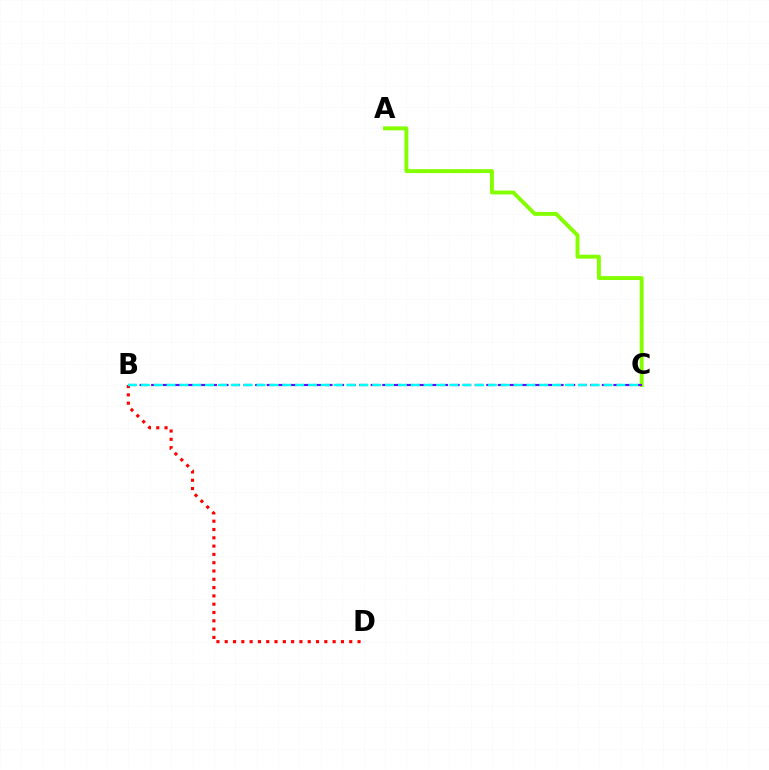{('A', 'C'): [{'color': '#84ff00', 'line_style': 'solid', 'thickness': 2.83}], ('B', 'D'): [{'color': '#ff0000', 'line_style': 'dotted', 'thickness': 2.26}], ('B', 'C'): [{'color': '#7200ff', 'line_style': 'dashed', 'thickness': 1.57}, {'color': '#00fff6', 'line_style': 'dashed', 'thickness': 1.75}]}